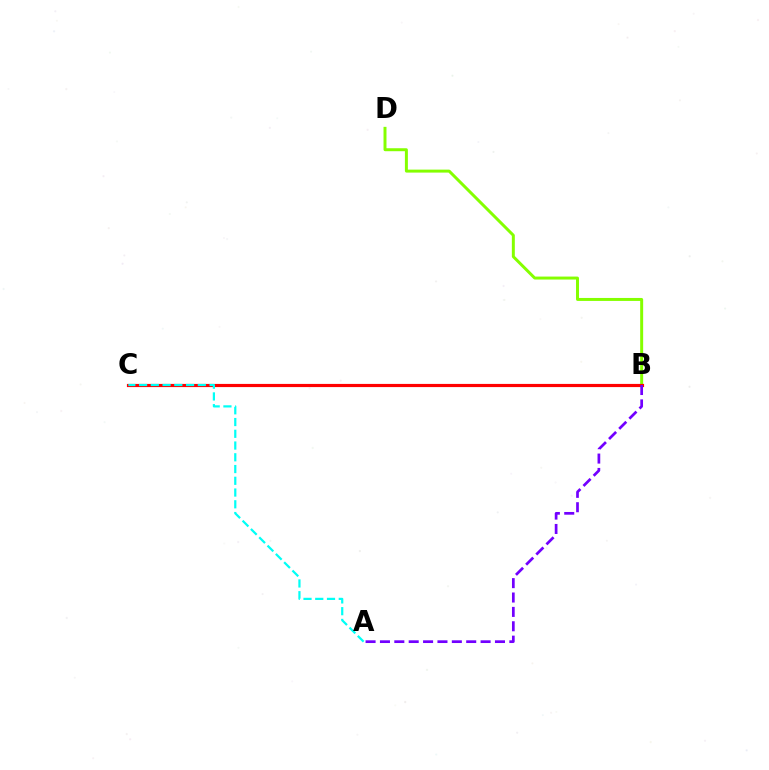{('B', 'D'): [{'color': '#84ff00', 'line_style': 'solid', 'thickness': 2.14}], ('B', 'C'): [{'color': '#ff0000', 'line_style': 'solid', 'thickness': 2.28}], ('A', 'B'): [{'color': '#7200ff', 'line_style': 'dashed', 'thickness': 1.95}], ('A', 'C'): [{'color': '#00fff6', 'line_style': 'dashed', 'thickness': 1.6}]}